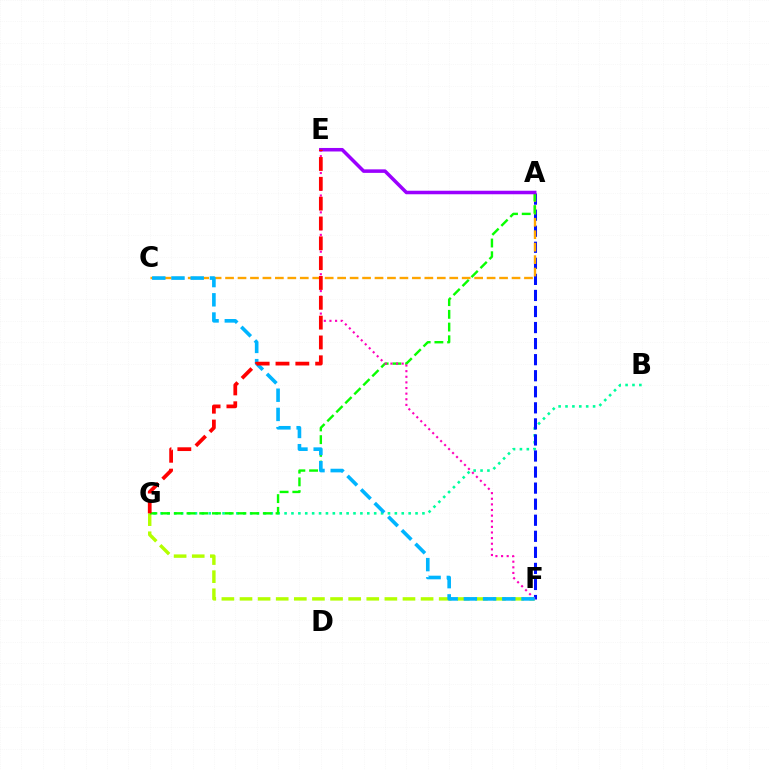{('B', 'G'): [{'color': '#00ff9d', 'line_style': 'dotted', 'thickness': 1.87}], ('A', 'F'): [{'color': '#0010ff', 'line_style': 'dashed', 'thickness': 2.18}], ('F', 'G'): [{'color': '#b3ff00', 'line_style': 'dashed', 'thickness': 2.46}], ('A', 'C'): [{'color': '#ffa500', 'line_style': 'dashed', 'thickness': 1.69}], ('A', 'G'): [{'color': '#08ff00', 'line_style': 'dashed', 'thickness': 1.73}], ('E', 'F'): [{'color': '#ff00bd', 'line_style': 'dotted', 'thickness': 1.53}], ('A', 'E'): [{'color': '#9b00ff', 'line_style': 'solid', 'thickness': 2.54}], ('C', 'F'): [{'color': '#00b5ff', 'line_style': 'dashed', 'thickness': 2.61}], ('E', 'G'): [{'color': '#ff0000', 'line_style': 'dashed', 'thickness': 2.69}]}